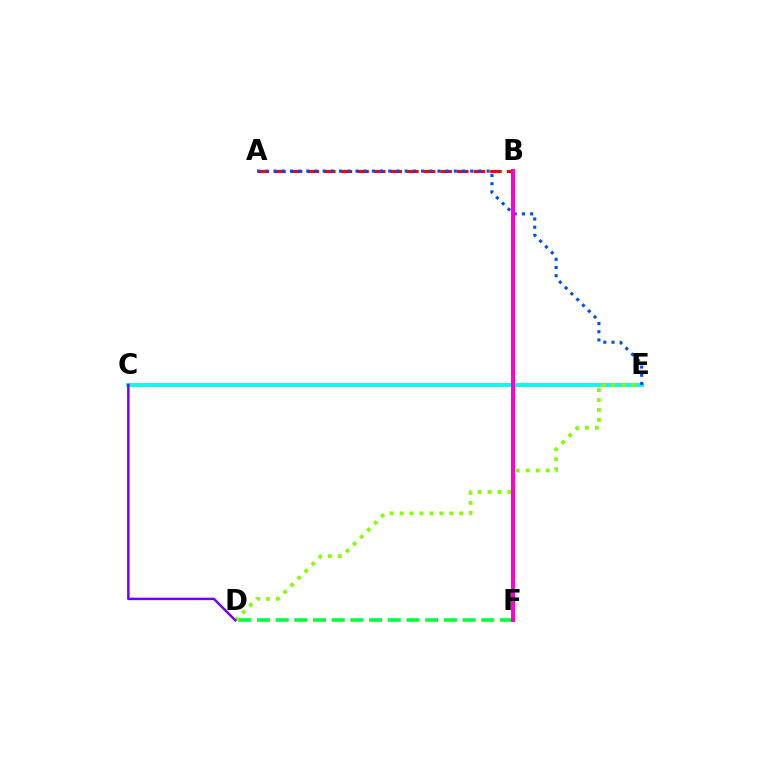{('A', 'B'): [{'color': '#ff0000', 'line_style': 'dashed', 'thickness': 2.26}], ('C', 'E'): [{'color': '#ffbd00', 'line_style': 'solid', 'thickness': 2.82}, {'color': '#00fff6', 'line_style': 'solid', 'thickness': 2.62}], ('D', 'F'): [{'color': '#00ff39', 'line_style': 'dashed', 'thickness': 2.54}], ('D', 'E'): [{'color': '#84ff00', 'line_style': 'dotted', 'thickness': 2.7}], ('C', 'D'): [{'color': '#7200ff', 'line_style': 'solid', 'thickness': 1.78}], ('A', 'E'): [{'color': '#004bff', 'line_style': 'dotted', 'thickness': 2.23}], ('B', 'F'): [{'color': '#ff00cf', 'line_style': 'solid', 'thickness': 2.89}]}